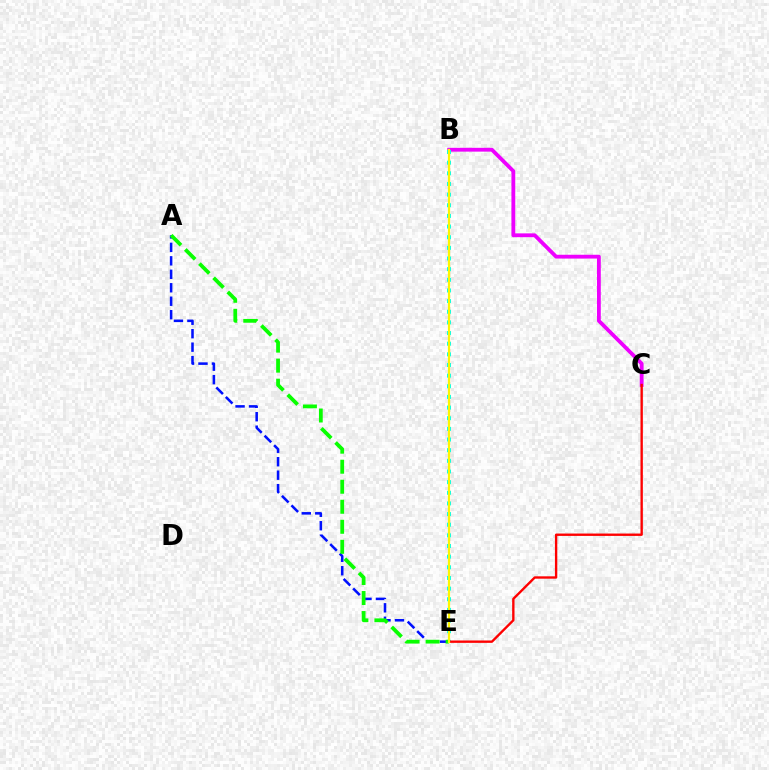{('B', 'C'): [{'color': '#ee00ff', 'line_style': 'solid', 'thickness': 2.74}], ('A', 'E'): [{'color': '#0010ff', 'line_style': 'dashed', 'thickness': 1.83}, {'color': '#08ff00', 'line_style': 'dashed', 'thickness': 2.72}], ('B', 'E'): [{'color': '#00fff6', 'line_style': 'dotted', 'thickness': 2.89}, {'color': '#fcf500', 'line_style': 'solid', 'thickness': 1.59}], ('C', 'E'): [{'color': '#ff0000', 'line_style': 'solid', 'thickness': 1.7}]}